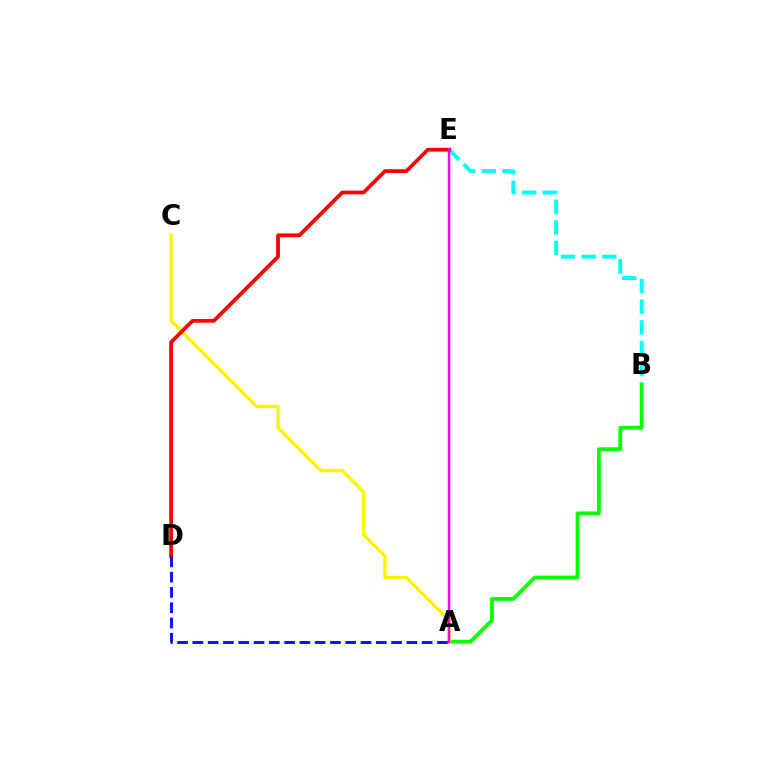{('B', 'E'): [{'color': '#00fff6', 'line_style': 'dashed', 'thickness': 2.8}], ('A', 'B'): [{'color': '#08ff00', 'line_style': 'solid', 'thickness': 2.74}], ('A', 'C'): [{'color': '#fcf500', 'line_style': 'solid', 'thickness': 2.45}], ('D', 'E'): [{'color': '#ff0000', 'line_style': 'solid', 'thickness': 2.68}], ('A', 'D'): [{'color': '#0010ff', 'line_style': 'dashed', 'thickness': 2.08}], ('A', 'E'): [{'color': '#ee00ff', 'line_style': 'solid', 'thickness': 1.78}]}